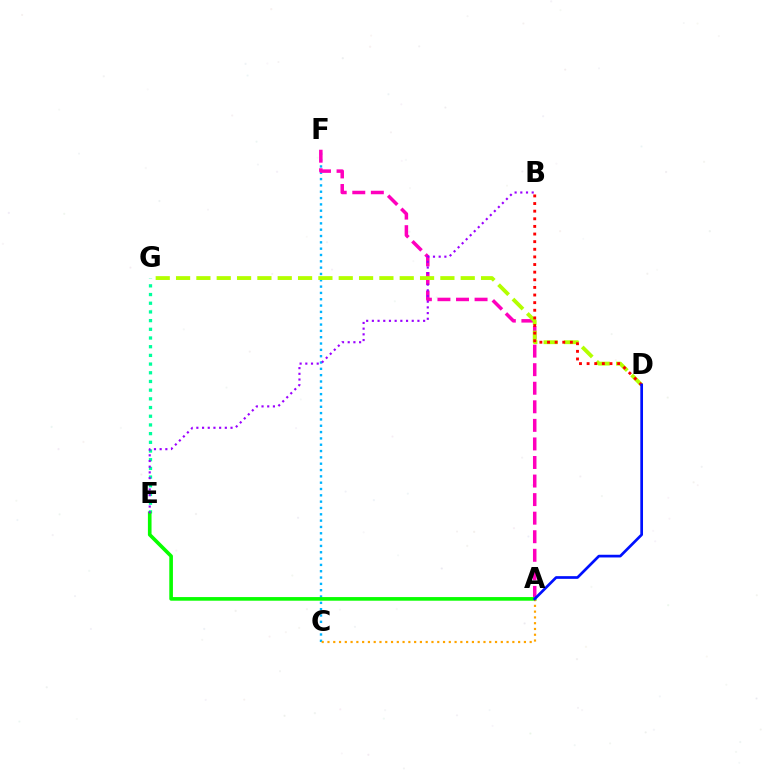{('C', 'F'): [{'color': '#00b5ff', 'line_style': 'dotted', 'thickness': 1.72}], ('E', 'G'): [{'color': '#00ff9d', 'line_style': 'dotted', 'thickness': 2.36}], ('A', 'F'): [{'color': '#ff00bd', 'line_style': 'dashed', 'thickness': 2.52}], ('A', 'E'): [{'color': '#08ff00', 'line_style': 'solid', 'thickness': 2.62}], ('B', 'E'): [{'color': '#9b00ff', 'line_style': 'dotted', 'thickness': 1.55}], ('D', 'G'): [{'color': '#b3ff00', 'line_style': 'dashed', 'thickness': 2.76}], ('B', 'D'): [{'color': '#ff0000', 'line_style': 'dotted', 'thickness': 2.07}], ('A', 'C'): [{'color': '#ffa500', 'line_style': 'dotted', 'thickness': 1.57}], ('A', 'D'): [{'color': '#0010ff', 'line_style': 'solid', 'thickness': 1.94}]}